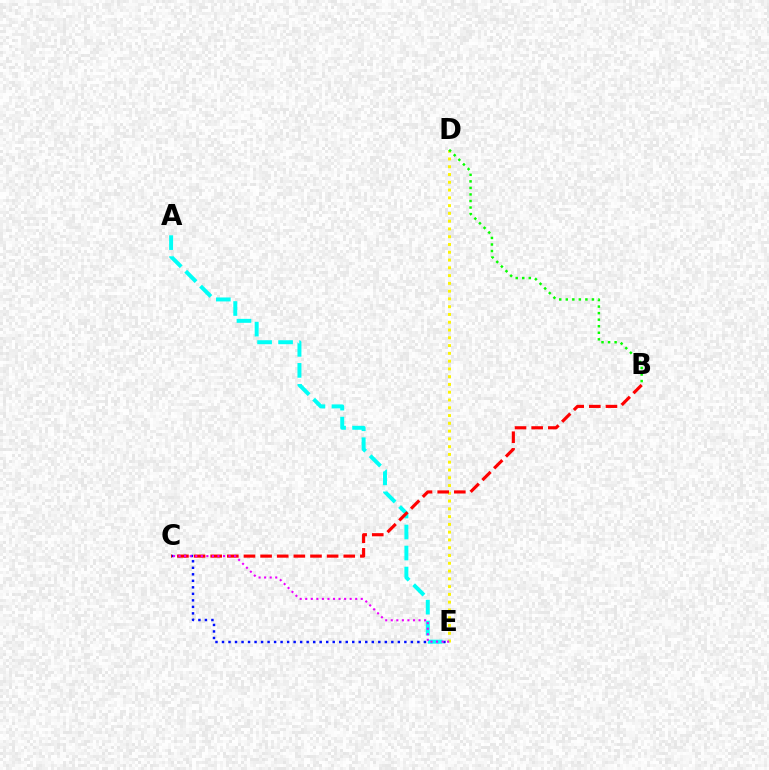{('D', 'E'): [{'color': '#fcf500', 'line_style': 'dotted', 'thickness': 2.11}], ('C', 'E'): [{'color': '#0010ff', 'line_style': 'dotted', 'thickness': 1.77}, {'color': '#ee00ff', 'line_style': 'dotted', 'thickness': 1.51}], ('A', 'E'): [{'color': '#00fff6', 'line_style': 'dashed', 'thickness': 2.85}], ('B', 'C'): [{'color': '#ff0000', 'line_style': 'dashed', 'thickness': 2.26}], ('B', 'D'): [{'color': '#08ff00', 'line_style': 'dotted', 'thickness': 1.78}]}